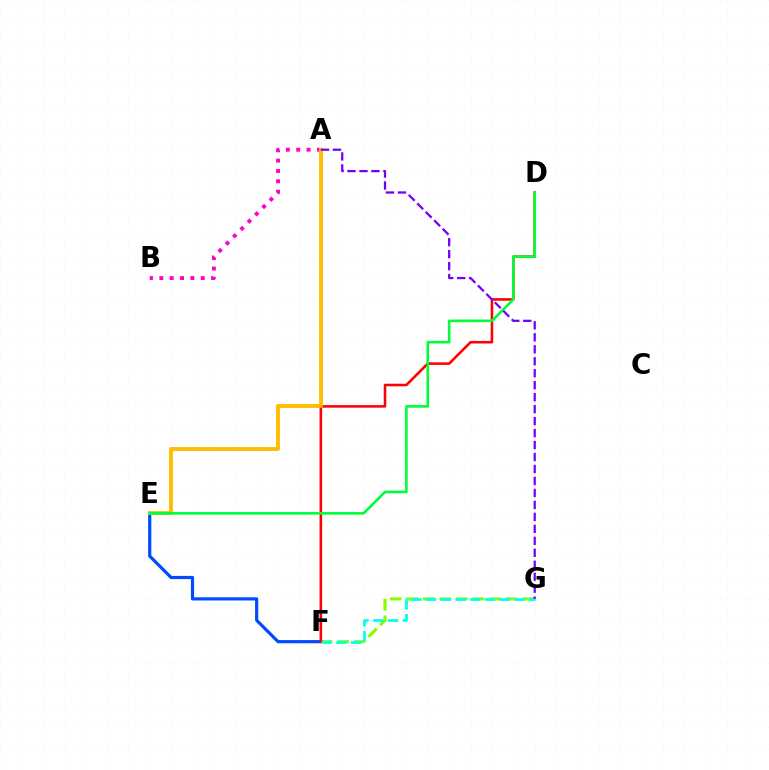{('F', 'G'): [{'color': '#84ff00', 'line_style': 'dashed', 'thickness': 2.25}, {'color': '#00fff6', 'line_style': 'dashed', 'thickness': 2.0}], ('A', 'B'): [{'color': '#ff00cf', 'line_style': 'dotted', 'thickness': 2.81}], ('E', 'F'): [{'color': '#004bff', 'line_style': 'solid', 'thickness': 2.3}], ('D', 'F'): [{'color': '#ff0000', 'line_style': 'solid', 'thickness': 1.85}], ('A', 'E'): [{'color': '#ffbd00', 'line_style': 'solid', 'thickness': 2.8}], ('D', 'E'): [{'color': '#00ff39', 'line_style': 'solid', 'thickness': 1.88}], ('A', 'G'): [{'color': '#7200ff', 'line_style': 'dashed', 'thickness': 1.63}]}